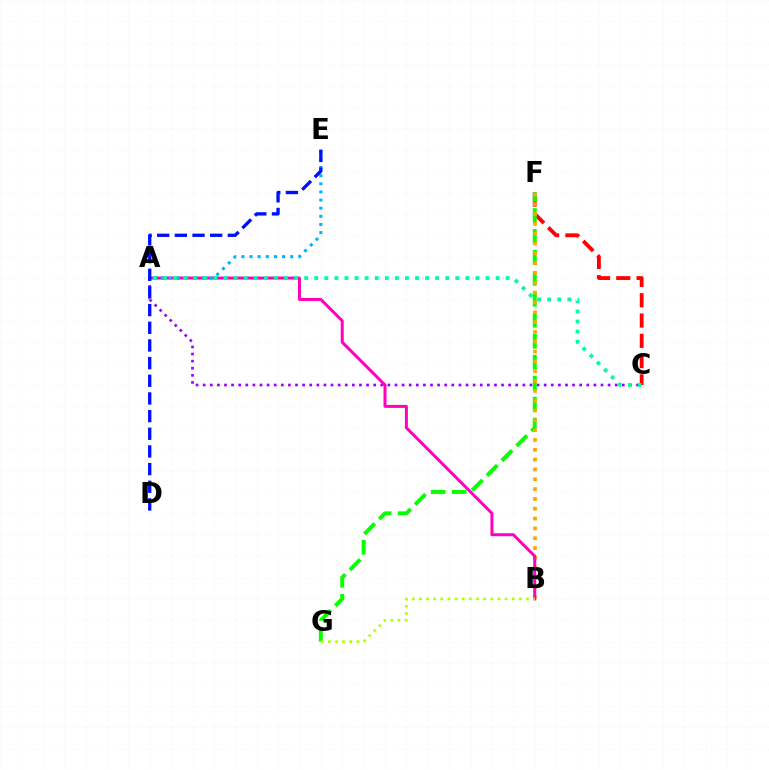{('C', 'F'): [{'color': '#ff0000', 'line_style': 'dashed', 'thickness': 2.76}], ('A', 'C'): [{'color': '#9b00ff', 'line_style': 'dotted', 'thickness': 1.93}, {'color': '#00ff9d', 'line_style': 'dotted', 'thickness': 2.74}], ('F', 'G'): [{'color': '#08ff00', 'line_style': 'dashed', 'thickness': 2.85}], ('B', 'F'): [{'color': '#ffa500', 'line_style': 'dotted', 'thickness': 2.67}], ('A', 'B'): [{'color': '#ff00bd', 'line_style': 'solid', 'thickness': 2.15}], ('A', 'E'): [{'color': '#00b5ff', 'line_style': 'dotted', 'thickness': 2.21}], ('B', 'G'): [{'color': '#b3ff00', 'line_style': 'dotted', 'thickness': 1.94}], ('D', 'E'): [{'color': '#0010ff', 'line_style': 'dashed', 'thickness': 2.4}]}